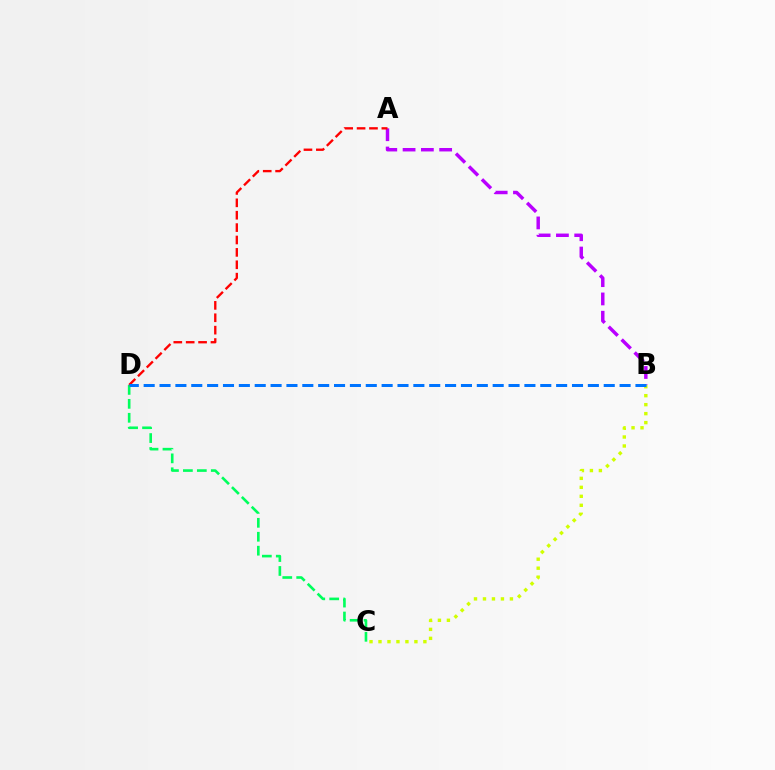{('A', 'B'): [{'color': '#b900ff', 'line_style': 'dashed', 'thickness': 2.48}], ('B', 'C'): [{'color': '#d1ff00', 'line_style': 'dotted', 'thickness': 2.44}], ('C', 'D'): [{'color': '#00ff5c', 'line_style': 'dashed', 'thickness': 1.89}], ('A', 'D'): [{'color': '#ff0000', 'line_style': 'dashed', 'thickness': 1.68}], ('B', 'D'): [{'color': '#0074ff', 'line_style': 'dashed', 'thickness': 2.16}]}